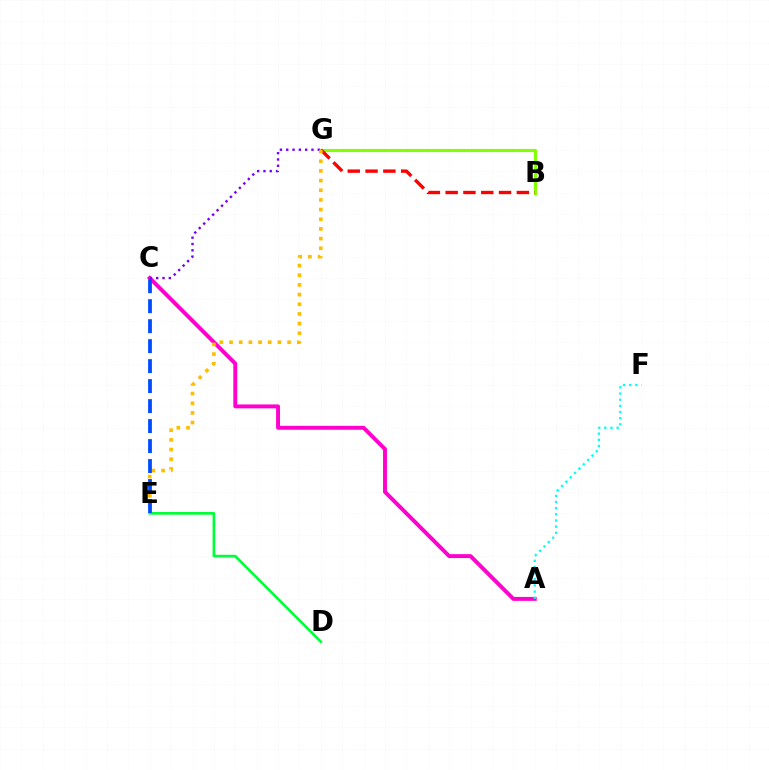{('B', 'G'): [{'color': '#84ff00', 'line_style': 'solid', 'thickness': 2.26}, {'color': '#ff0000', 'line_style': 'dashed', 'thickness': 2.42}], ('A', 'C'): [{'color': '#ff00cf', 'line_style': 'solid', 'thickness': 2.83}], ('D', 'E'): [{'color': '#00ff39', 'line_style': 'solid', 'thickness': 1.92}], ('A', 'F'): [{'color': '#00fff6', 'line_style': 'dotted', 'thickness': 1.67}], ('C', 'G'): [{'color': '#7200ff', 'line_style': 'dotted', 'thickness': 1.71}], ('E', 'G'): [{'color': '#ffbd00', 'line_style': 'dotted', 'thickness': 2.63}], ('C', 'E'): [{'color': '#004bff', 'line_style': 'dashed', 'thickness': 2.71}]}